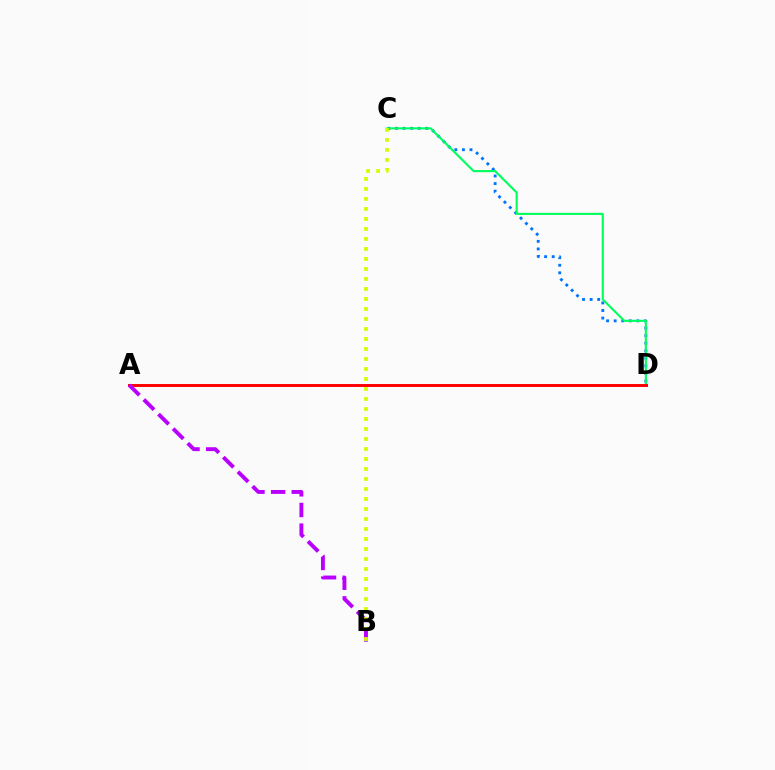{('C', 'D'): [{'color': '#0074ff', 'line_style': 'dotted', 'thickness': 2.06}, {'color': '#00ff5c', 'line_style': 'solid', 'thickness': 1.52}], ('A', 'D'): [{'color': '#ff0000', 'line_style': 'solid', 'thickness': 2.12}], ('A', 'B'): [{'color': '#b900ff', 'line_style': 'dashed', 'thickness': 2.81}], ('B', 'C'): [{'color': '#d1ff00', 'line_style': 'dotted', 'thickness': 2.72}]}